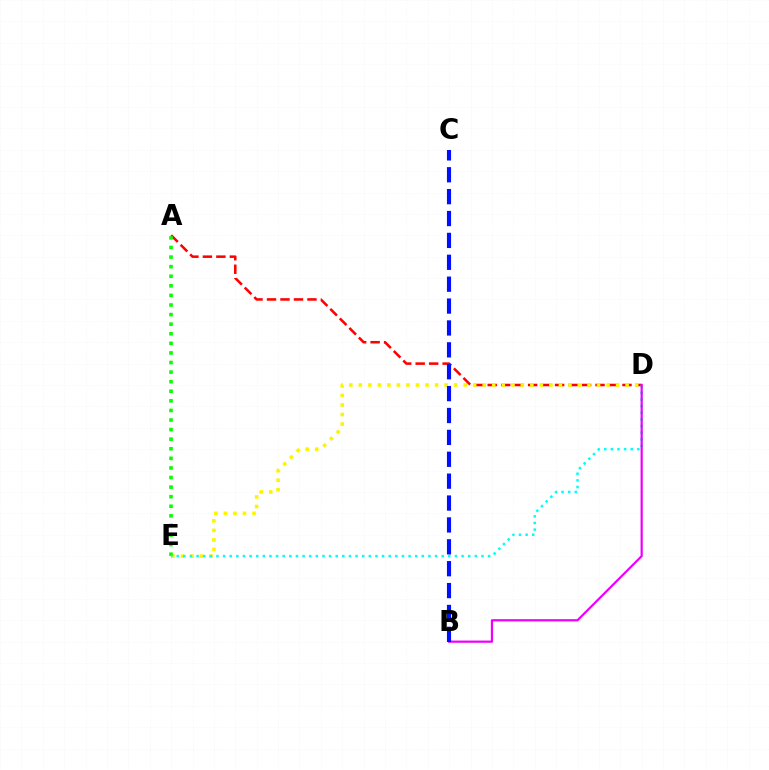{('A', 'D'): [{'color': '#ff0000', 'line_style': 'dashed', 'thickness': 1.83}], ('D', 'E'): [{'color': '#fcf500', 'line_style': 'dotted', 'thickness': 2.59}, {'color': '#00fff6', 'line_style': 'dotted', 'thickness': 1.8}], ('A', 'E'): [{'color': '#08ff00', 'line_style': 'dotted', 'thickness': 2.6}], ('B', 'D'): [{'color': '#ee00ff', 'line_style': 'solid', 'thickness': 1.59}], ('B', 'C'): [{'color': '#0010ff', 'line_style': 'dashed', 'thickness': 2.97}]}